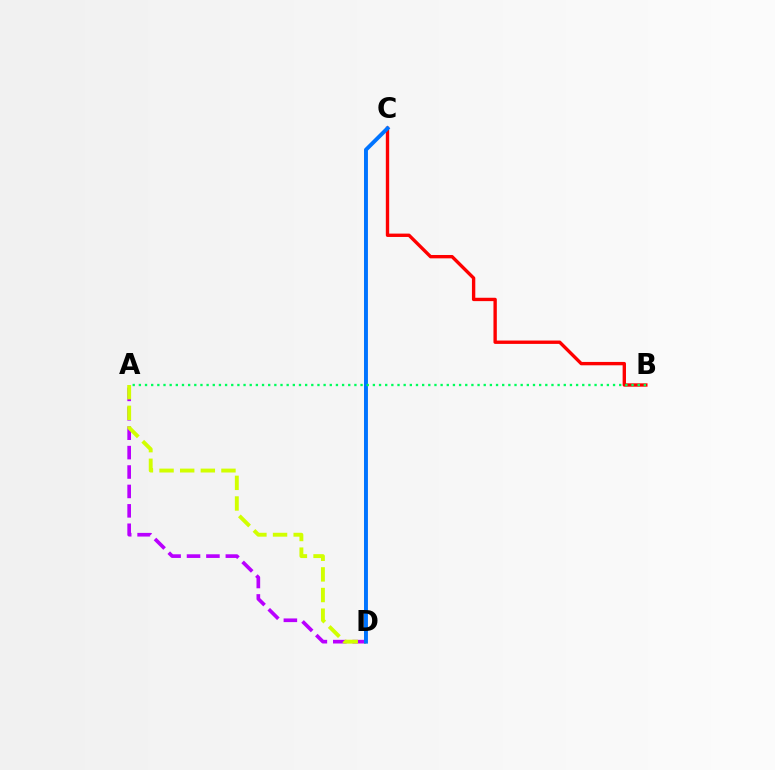{('A', 'D'): [{'color': '#b900ff', 'line_style': 'dashed', 'thickness': 2.64}, {'color': '#d1ff00', 'line_style': 'dashed', 'thickness': 2.8}], ('B', 'C'): [{'color': '#ff0000', 'line_style': 'solid', 'thickness': 2.42}], ('C', 'D'): [{'color': '#0074ff', 'line_style': 'solid', 'thickness': 2.82}], ('A', 'B'): [{'color': '#00ff5c', 'line_style': 'dotted', 'thickness': 1.67}]}